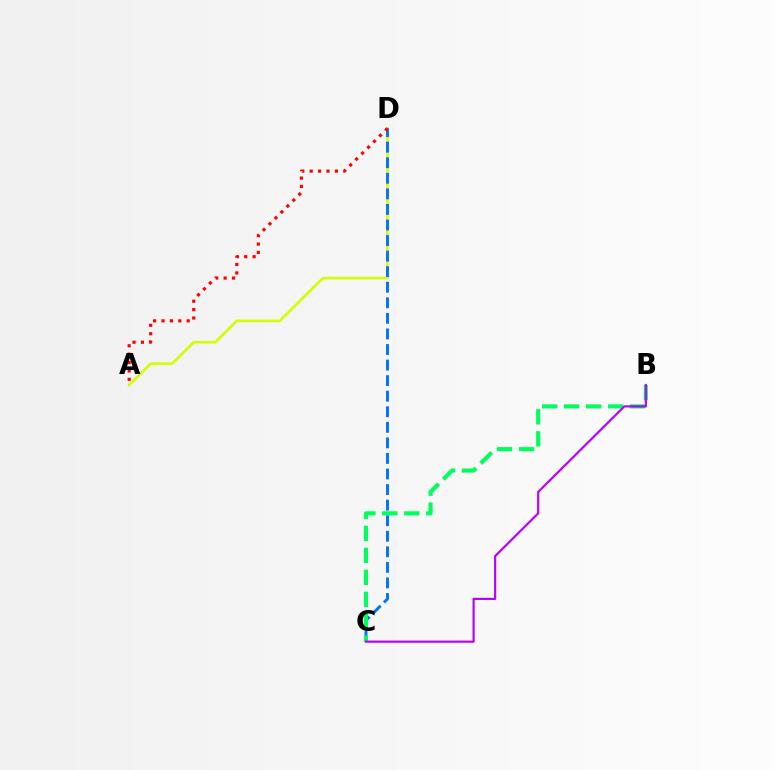{('A', 'D'): [{'color': '#d1ff00', 'line_style': 'solid', 'thickness': 1.9}, {'color': '#ff0000', 'line_style': 'dotted', 'thickness': 2.28}], ('C', 'D'): [{'color': '#0074ff', 'line_style': 'dashed', 'thickness': 2.11}], ('B', 'C'): [{'color': '#00ff5c', 'line_style': 'dashed', 'thickness': 2.98}, {'color': '#b900ff', 'line_style': 'solid', 'thickness': 1.57}]}